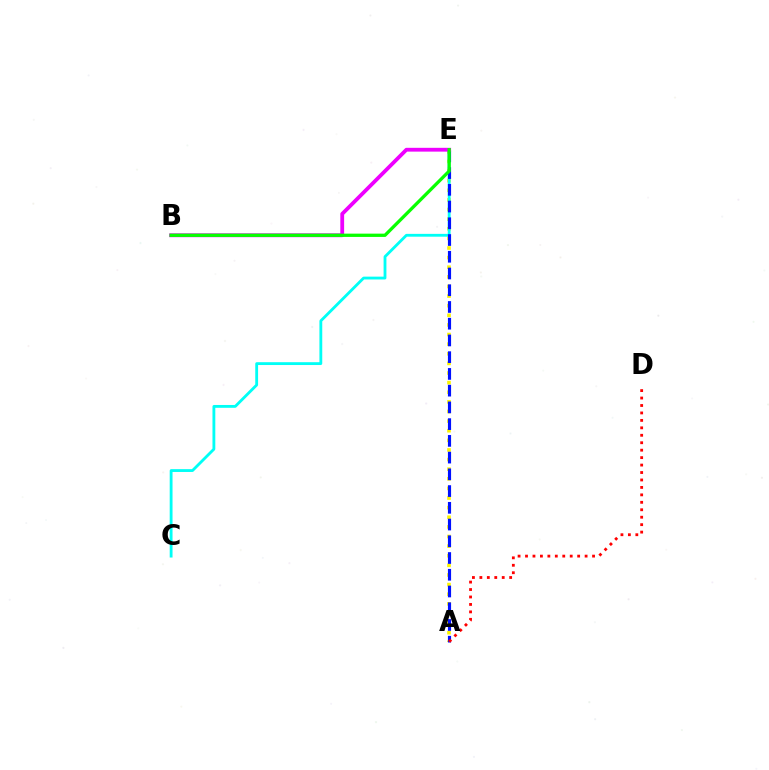{('A', 'E'): [{'color': '#fcf500', 'line_style': 'dotted', 'thickness': 2.61}, {'color': '#0010ff', 'line_style': 'dashed', 'thickness': 2.27}], ('C', 'E'): [{'color': '#00fff6', 'line_style': 'solid', 'thickness': 2.04}], ('A', 'D'): [{'color': '#ff0000', 'line_style': 'dotted', 'thickness': 2.02}], ('B', 'E'): [{'color': '#ee00ff', 'line_style': 'solid', 'thickness': 2.74}, {'color': '#08ff00', 'line_style': 'solid', 'thickness': 2.37}]}